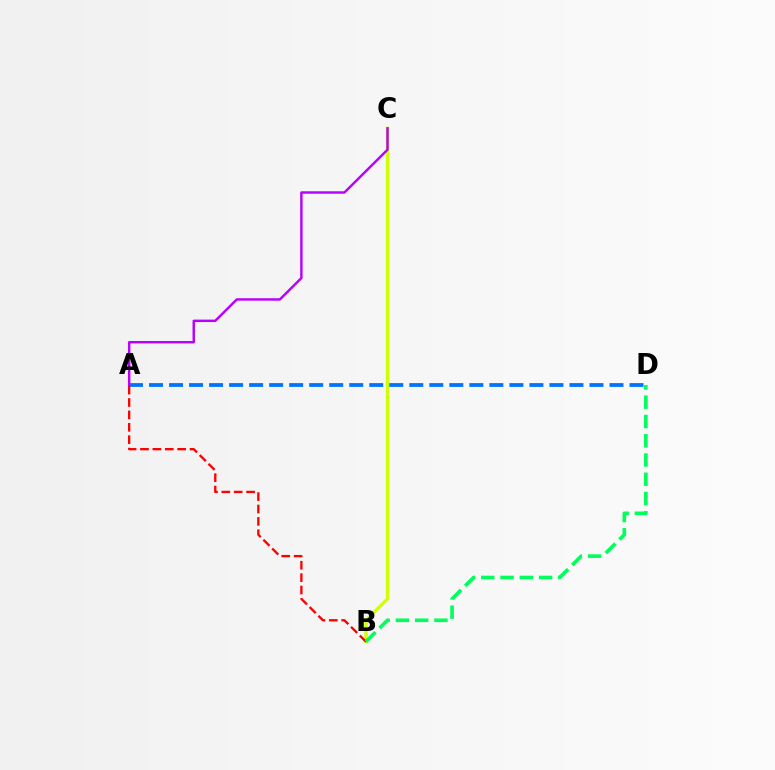{('B', 'C'): [{'color': '#d1ff00', 'line_style': 'solid', 'thickness': 2.36}], ('A', 'D'): [{'color': '#0074ff', 'line_style': 'dashed', 'thickness': 2.72}], ('A', 'B'): [{'color': '#ff0000', 'line_style': 'dashed', 'thickness': 1.68}], ('A', 'C'): [{'color': '#b900ff', 'line_style': 'solid', 'thickness': 1.76}], ('B', 'D'): [{'color': '#00ff5c', 'line_style': 'dashed', 'thickness': 2.62}]}